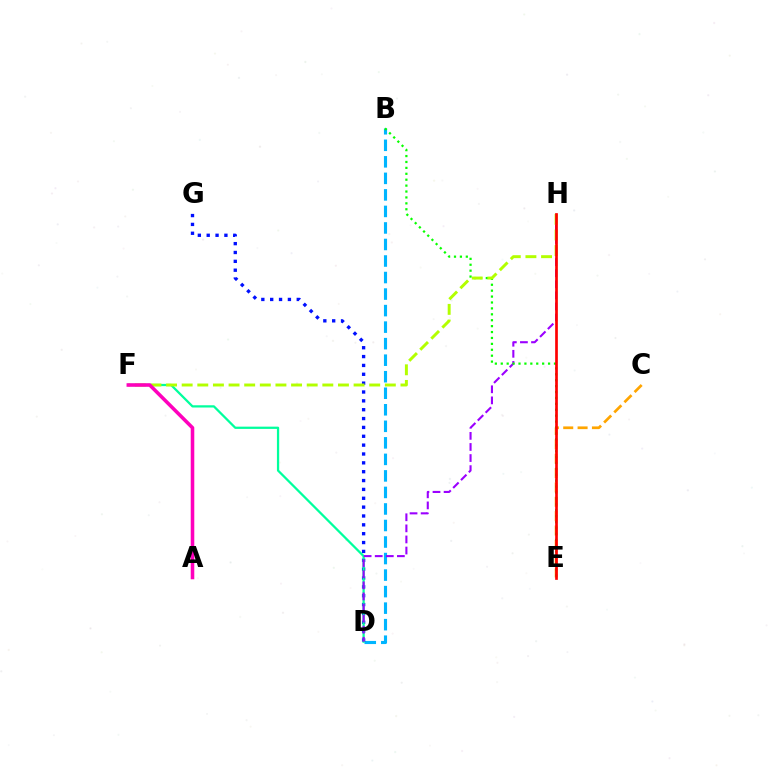{('B', 'D'): [{'color': '#00b5ff', 'line_style': 'dashed', 'thickness': 2.25}], ('D', 'G'): [{'color': '#0010ff', 'line_style': 'dotted', 'thickness': 2.41}], ('D', 'F'): [{'color': '#00ff9d', 'line_style': 'solid', 'thickness': 1.62}], ('C', 'E'): [{'color': '#ffa500', 'line_style': 'dashed', 'thickness': 1.95}], ('D', 'H'): [{'color': '#9b00ff', 'line_style': 'dashed', 'thickness': 1.51}], ('B', 'E'): [{'color': '#08ff00', 'line_style': 'dotted', 'thickness': 1.61}], ('F', 'H'): [{'color': '#b3ff00', 'line_style': 'dashed', 'thickness': 2.12}], ('E', 'H'): [{'color': '#ff0000', 'line_style': 'solid', 'thickness': 1.94}], ('A', 'F'): [{'color': '#ff00bd', 'line_style': 'solid', 'thickness': 2.57}]}